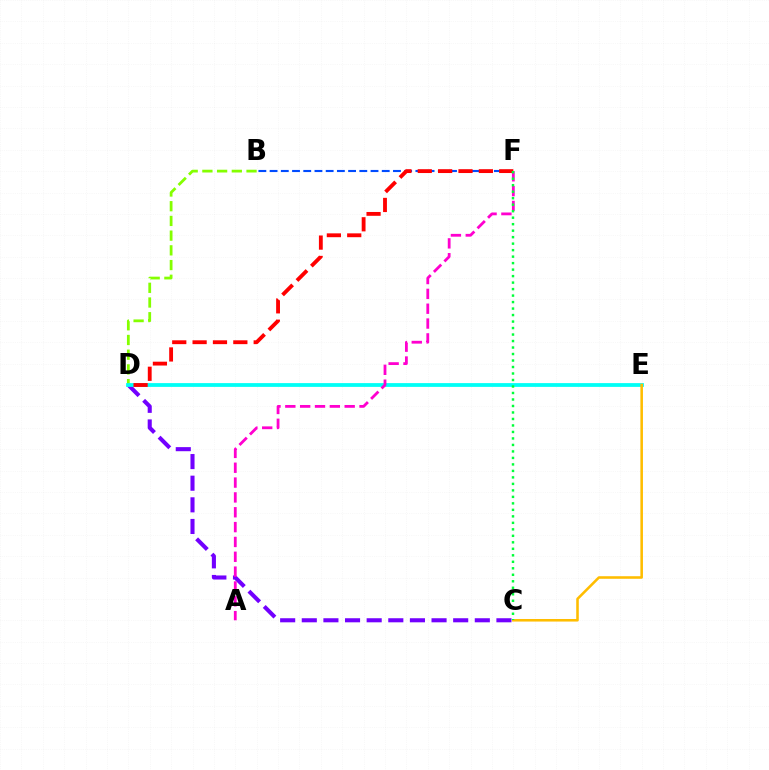{('C', 'D'): [{'color': '#7200ff', 'line_style': 'dashed', 'thickness': 2.94}], ('B', 'D'): [{'color': '#84ff00', 'line_style': 'dashed', 'thickness': 2.0}], ('D', 'E'): [{'color': '#00fff6', 'line_style': 'solid', 'thickness': 2.72}], ('C', 'E'): [{'color': '#ffbd00', 'line_style': 'solid', 'thickness': 1.85}], ('A', 'F'): [{'color': '#ff00cf', 'line_style': 'dashed', 'thickness': 2.02}], ('B', 'F'): [{'color': '#004bff', 'line_style': 'dashed', 'thickness': 1.52}], ('D', 'F'): [{'color': '#ff0000', 'line_style': 'dashed', 'thickness': 2.77}], ('C', 'F'): [{'color': '#00ff39', 'line_style': 'dotted', 'thickness': 1.76}]}